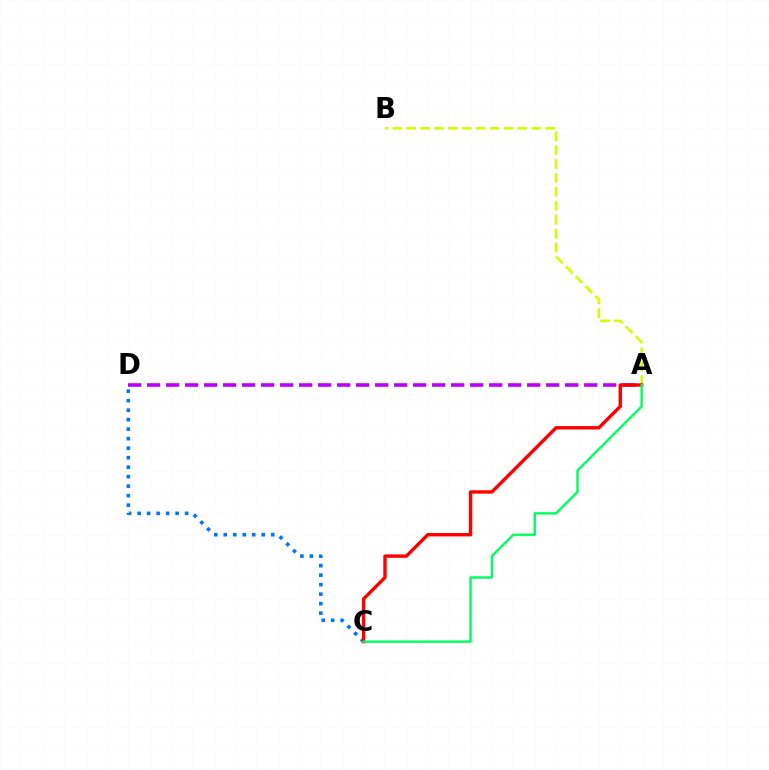{('A', 'B'): [{'color': '#d1ff00', 'line_style': 'dashed', 'thickness': 1.89}], ('C', 'D'): [{'color': '#0074ff', 'line_style': 'dotted', 'thickness': 2.58}], ('A', 'D'): [{'color': '#b900ff', 'line_style': 'dashed', 'thickness': 2.58}], ('A', 'C'): [{'color': '#ff0000', 'line_style': 'solid', 'thickness': 2.44}, {'color': '#00ff5c', 'line_style': 'solid', 'thickness': 1.72}]}